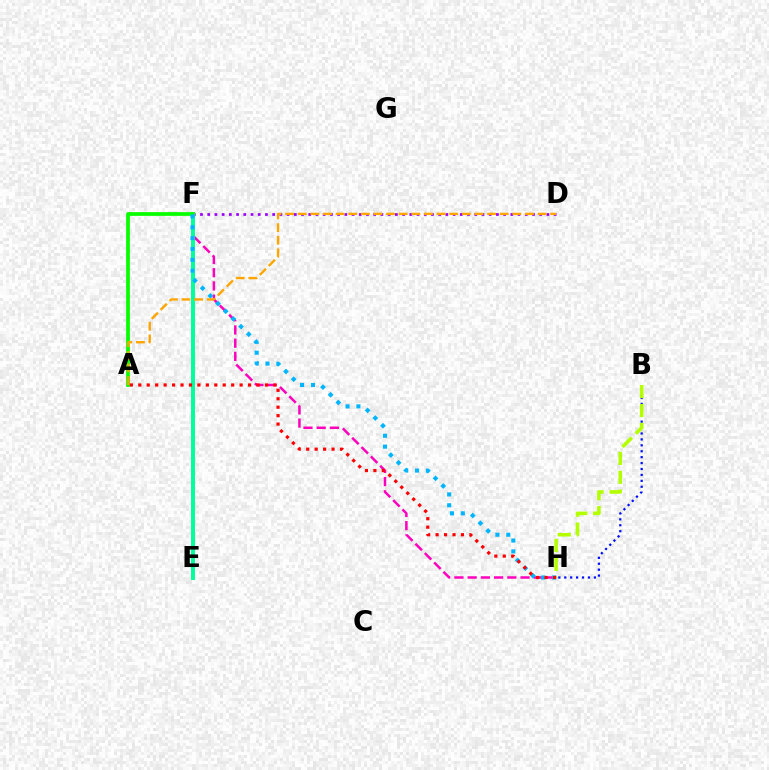{('D', 'F'): [{'color': '#9b00ff', 'line_style': 'dotted', 'thickness': 1.96}], ('B', 'H'): [{'color': '#0010ff', 'line_style': 'dotted', 'thickness': 1.61}, {'color': '#b3ff00', 'line_style': 'dashed', 'thickness': 2.57}], ('F', 'H'): [{'color': '#ff00bd', 'line_style': 'dashed', 'thickness': 1.8}, {'color': '#00b5ff', 'line_style': 'dotted', 'thickness': 2.95}], ('E', 'F'): [{'color': '#00ff9d', 'line_style': 'solid', 'thickness': 2.84}], ('A', 'F'): [{'color': '#08ff00', 'line_style': 'solid', 'thickness': 2.71}], ('A', 'H'): [{'color': '#ff0000', 'line_style': 'dotted', 'thickness': 2.29}], ('A', 'D'): [{'color': '#ffa500', 'line_style': 'dashed', 'thickness': 1.72}]}